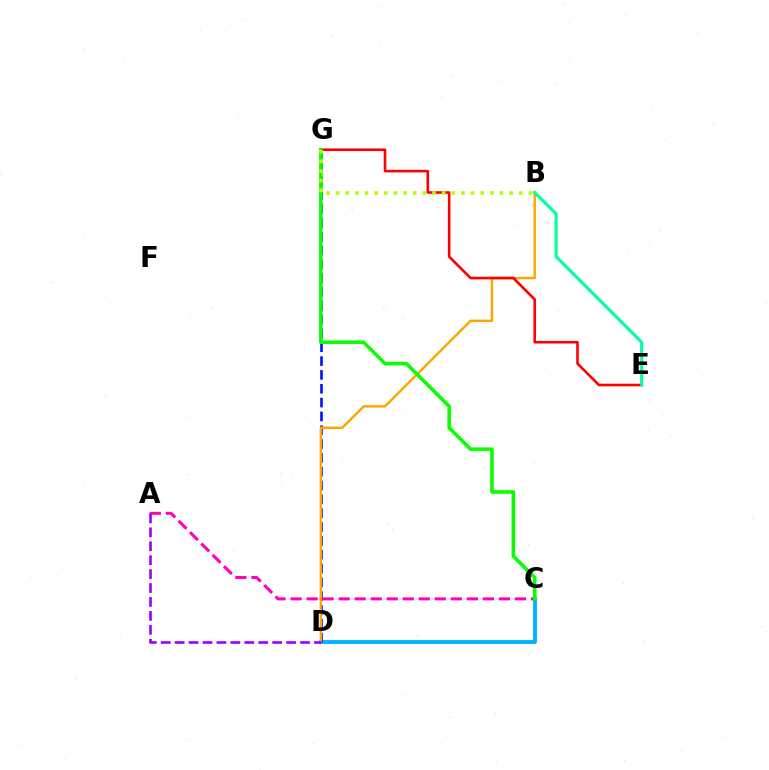{('C', 'D'): [{'color': '#00b5ff', 'line_style': 'solid', 'thickness': 2.8}], ('D', 'G'): [{'color': '#0010ff', 'line_style': 'dashed', 'thickness': 1.88}], ('B', 'D'): [{'color': '#ffa500', 'line_style': 'solid', 'thickness': 1.76}], ('E', 'G'): [{'color': '#ff0000', 'line_style': 'solid', 'thickness': 1.87}], ('B', 'E'): [{'color': '#00ff9d', 'line_style': 'solid', 'thickness': 2.2}], ('A', 'C'): [{'color': '#ff00bd', 'line_style': 'dashed', 'thickness': 2.18}], ('C', 'G'): [{'color': '#08ff00', 'line_style': 'solid', 'thickness': 2.57}], ('B', 'G'): [{'color': '#b3ff00', 'line_style': 'dotted', 'thickness': 2.62}], ('A', 'D'): [{'color': '#9b00ff', 'line_style': 'dashed', 'thickness': 1.89}]}